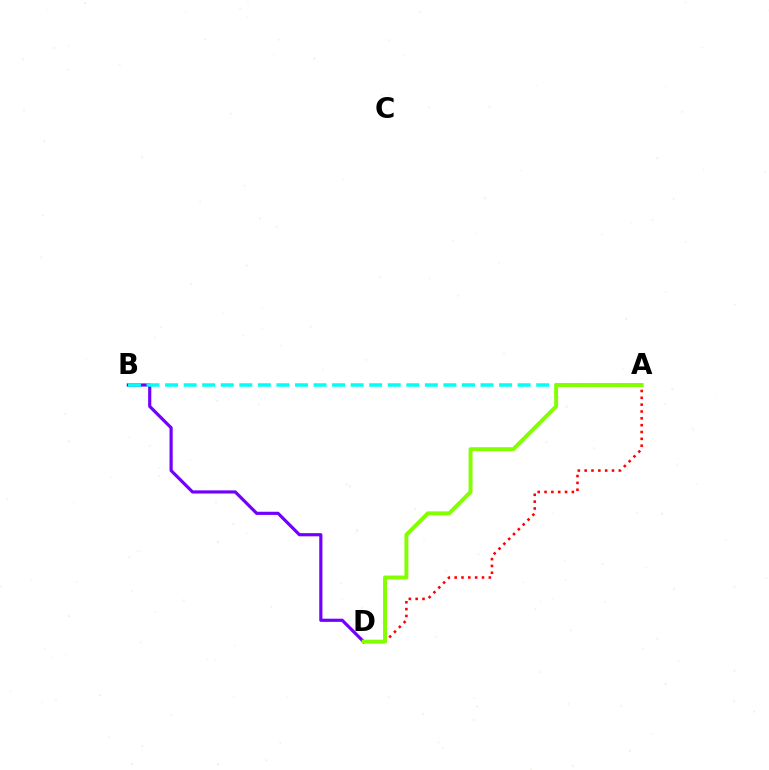{('B', 'D'): [{'color': '#7200ff', 'line_style': 'solid', 'thickness': 2.28}], ('A', 'B'): [{'color': '#00fff6', 'line_style': 'dashed', 'thickness': 2.52}], ('A', 'D'): [{'color': '#ff0000', 'line_style': 'dotted', 'thickness': 1.86}, {'color': '#84ff00', 'line_style': 'solid', 'thickness': 2.84}]}